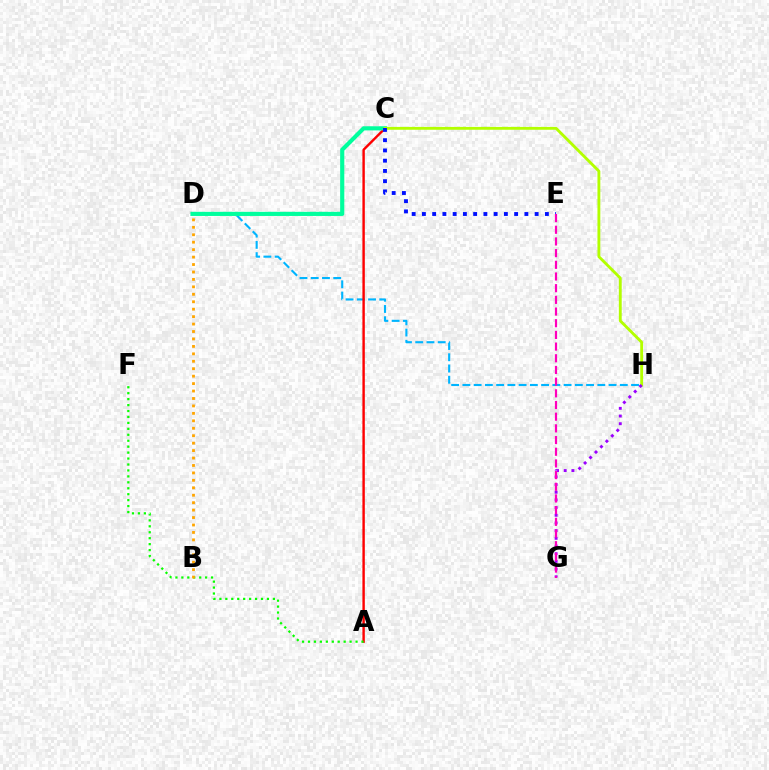{('D', 'H'): [{'color': '#00b5ff', 'line_style': 'dashed', 'thickness': 1.53}], ('A', 'C'): [{'color': '#ff0000', 'line_style': 'solid', 'thickness': 1.74}], ('C', 'D'): [{'color': '#00ff9d', 'line_style': 'solid', 'thickness': 2.98}], ('C', 'H'): [{'color': '#b3ff00', 'line_style': 'solid', 'thickness': 2.06}], ('C', 'E'): [{'color': '#0010ff', 'line_style': 'dotted', 'thickness': 2.78}], ('G', 'H'): [{'color': '#9b00ff', 'line_style': 'dotted', 'thickness': 2.09}], ('E', 'G'): [{'color': '#ff00bd', 'line_style': 'dashed', 'thickness': 1.59}], ('A', 'F'): [{'color': '#08ff00', 'line_style': 'dotted', 'thickness': 1.61}], ('B', 'D'): [{'color': '#ffa500', 'line_style': 'dotted', 'thickness': 2.02}]}